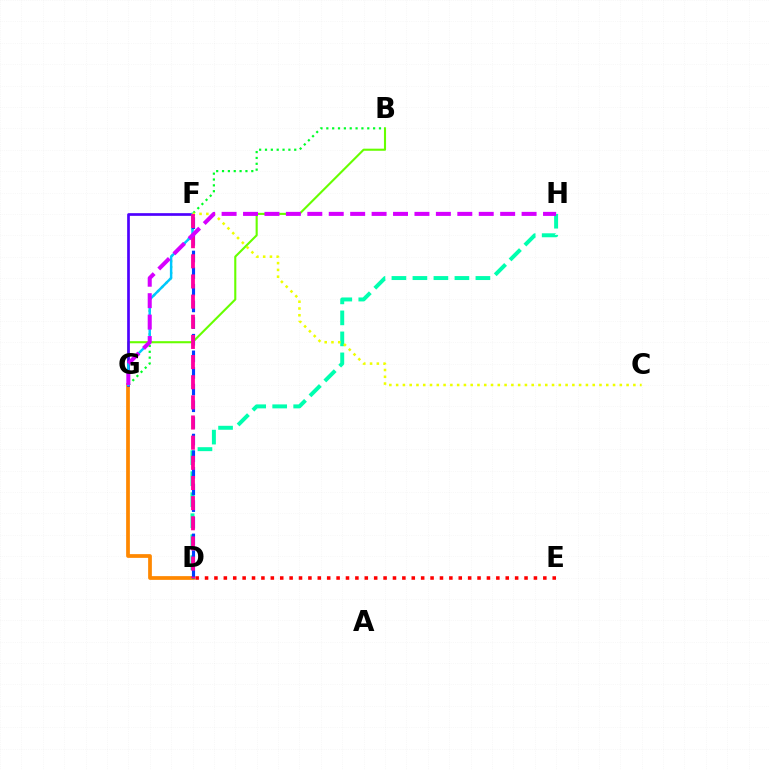{('B', 'G'): [{'color': '#66ff00', 'line_style': 'solid', 'thickness': 1.51}, {'color': '#00ff27', 'line_style': 'dotted', 'thickness': 1.59}], ('D', 'H'): [{'color': '#00ffaf', 'line_style': 'dashed', 'thickness': 2.85}], ('D', 'G'): [{'color': '#ff8800', 'line_style': 'solid', 'thickness': 2.69}], ('F', 'G'): [{'color': '#4f00ff', 'line_style': 'solid', 'thickness': 1.94}, {'color': '#00c7ff', 'line_style': 'solid', 'thickness': 1.77}], ('D', 'F'): [{'color': '#003fff', 'line_style': 'dashed', 'thickness': 2.26}, {'color': '#ff00a0', 'line_style': 'dashed', 'thickness': 2.74}], ('D', 'E'): [{'color': '#ff0000', 'line_style': 'dotted', 'thickness': 2.55}], ('C', 'F'): [{'color': '#eeff00', 'line_style': 'dotted', 'thickness': 1.84}], ('G', 'H'): [{'color': '#d600ff', 'line_style': 'dashed', 'thickness': 2.91}]}